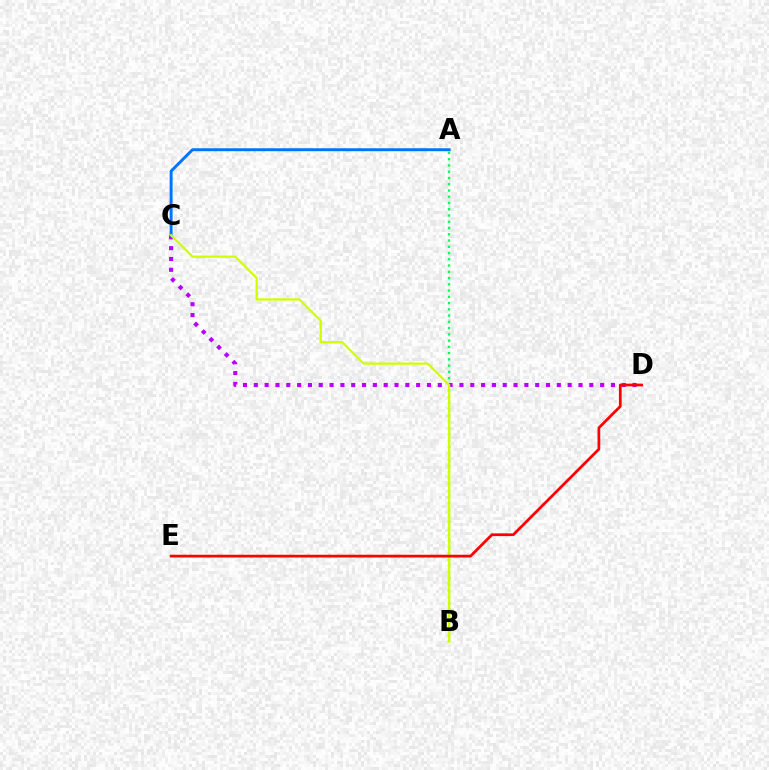{('A', 'B'): [{'color': '#00ff5c', 'line_style': 'dotted', 'thickness': 1.7}], ('C', 'D'): [{'color': '#b900ff', 'line_style': 'dotted', 'thickness': 2.94}], ('A', 'C'): [{'color': '#0074ff', 'line_style': 'solid', 'thickness': 2.11}], ('B', 'C'): [{'color': '#d1ff00', 'line_style': 'solid', 'thickness': 1.63}], ('D', 'E'): [{'color': '#ff0000', 'line_style': 'solid', 'thickness': 1.97}]}